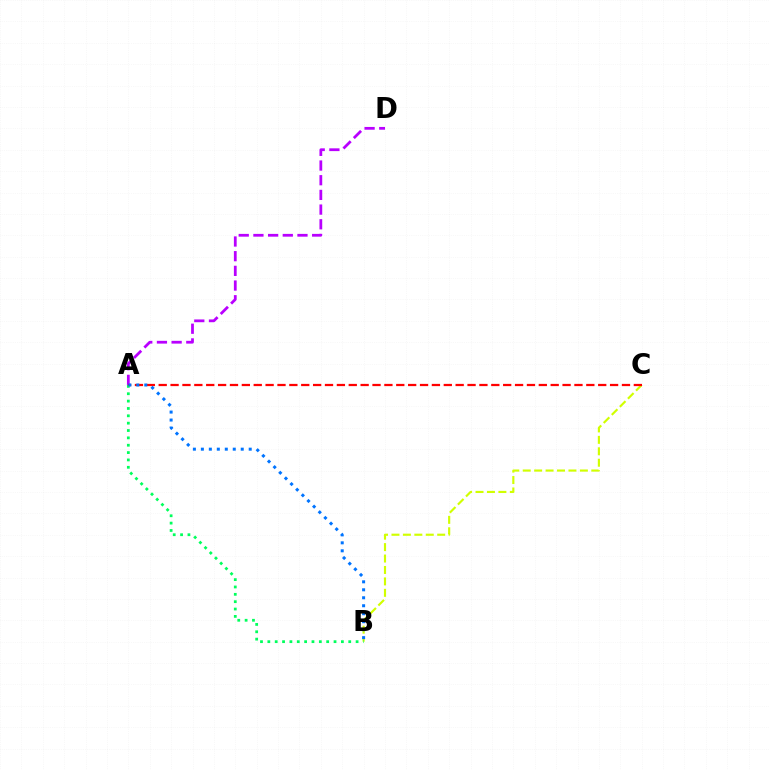{('A', 'D'): [{'color': '#b900ff', 'line_style': 'dashed', 'thickness': 1.99}], ('B', 'C'): [{'color': '#d1ff00', 'line_style': 'dashed', 'thickness': 1.55}], ('A', 'B'): [{'color': '#00ff5c', 'line_style': 'dotted', 'thickness': 2.0}, {'color': '#0074ff', 'line_style': 'dotted', 'thickness': 2.17}], ('A', 'C'): [{'color': '#ff0000', 'line_style': 'dashed', 'thickness': 1.61}]}